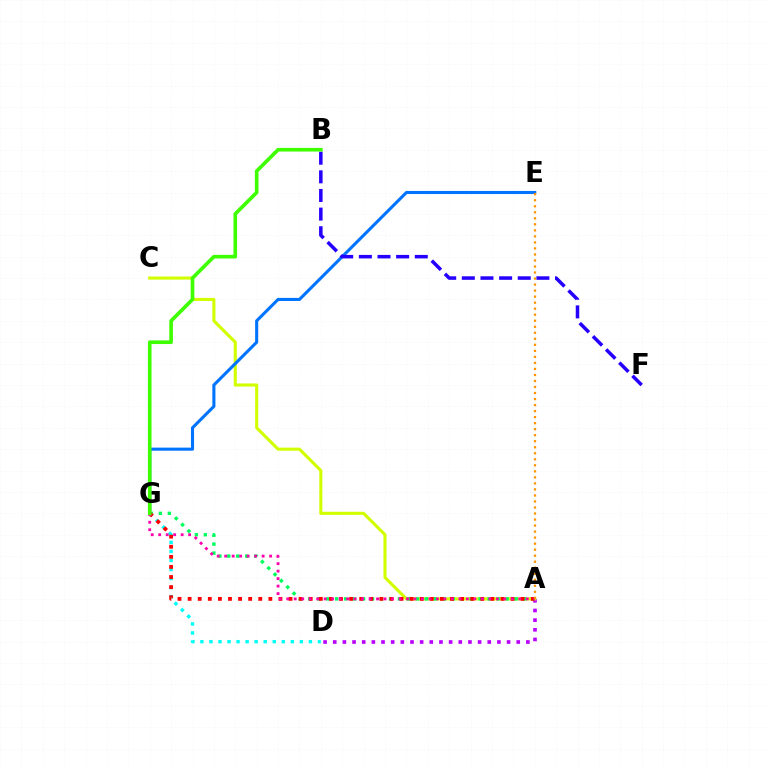{('A', 'D'): [{'color': '#b900ff', 'line_style': 'dotted', 'thickness': 2.62}], ('A', 'C'): [{'color': '#d1ff00', 'line_style': 'solid', 'thickness': 2.23}], ('E', 'G'): [{'color': '#0074ff', 'line_style': 'solid', 'thickness': 2.22}], ('A', 'G'): [{'color': '#00ff5c', 'line_style': 'dotted', 'thickness': 2.44}, {'color': '#ff0000', 'line_style': 'dotted', 'thickness': 2.74}, {'color': '#ff00ac', 'line_style': 'dotted', 'thickness': 2.03}], ('D', 'G'): [{'color': '#00fff6', 'line_style': 'dotted', 'thickness': 2.46}], ('B', 'F'): [{'color': '#2500ff', 'line_style': 'dashed', 'thickness': 2.53}], ('B', 'G'): [{'color': '#3dff00', 'line_style': 'solid', 'thickness': 2.62}], ('A', 'E'): [{'color': '#ff9400', 'line_style': 'dotted', 'thickness': 1.64}]}